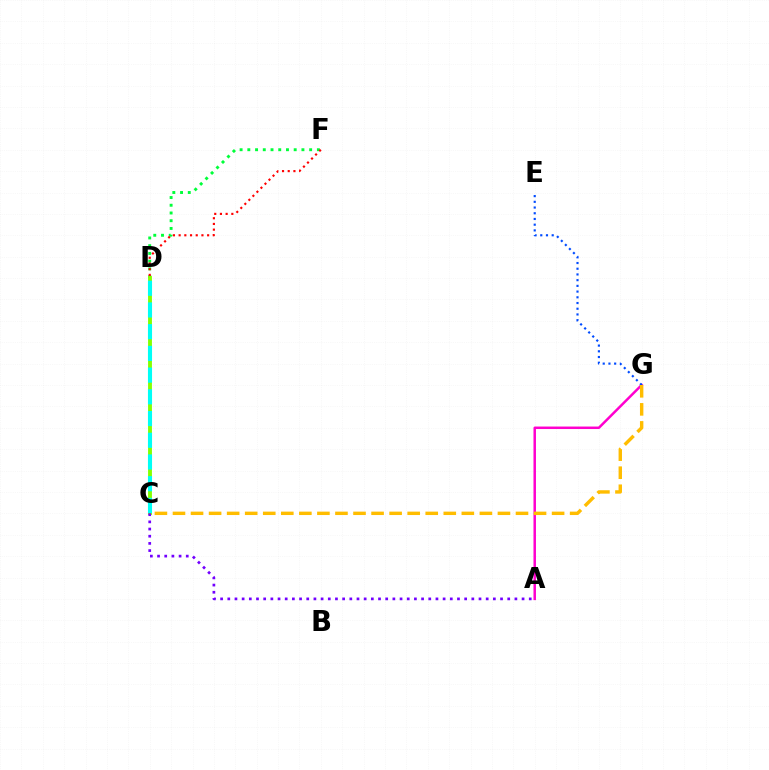{('D', 'F'): [{'color': '#00ff39', 'line_style': 'dotted', 'thickness': 2.1}, {'color': '#ff0000', 'line_style': 'dotted', 'thickness': 1.55}], ('C', 'D'): [{'color': '#84ff00', 'line_style': 'solid', 'thickness': 2.78}, {'color': '#00fff6', 'line_style': 'dashed', 'thickness': 2.95}], ('A', 'G'): [{'color': '#ff00cf', 'line_style': 'solid', 'thickness': 1.79}], ('A', 'C'): [{'color': '#7200ff', 'line_style': 'dotted', 'thickness': 1.95}], ('E', 'G'): [{'color': '#004bff', 'line_style': 'dotted', 'thickness': 1.55}], ('C', 'G'): [{'color': '#ffbd00', 'line_style': 'dashed', 'thickness': 2.45}]}